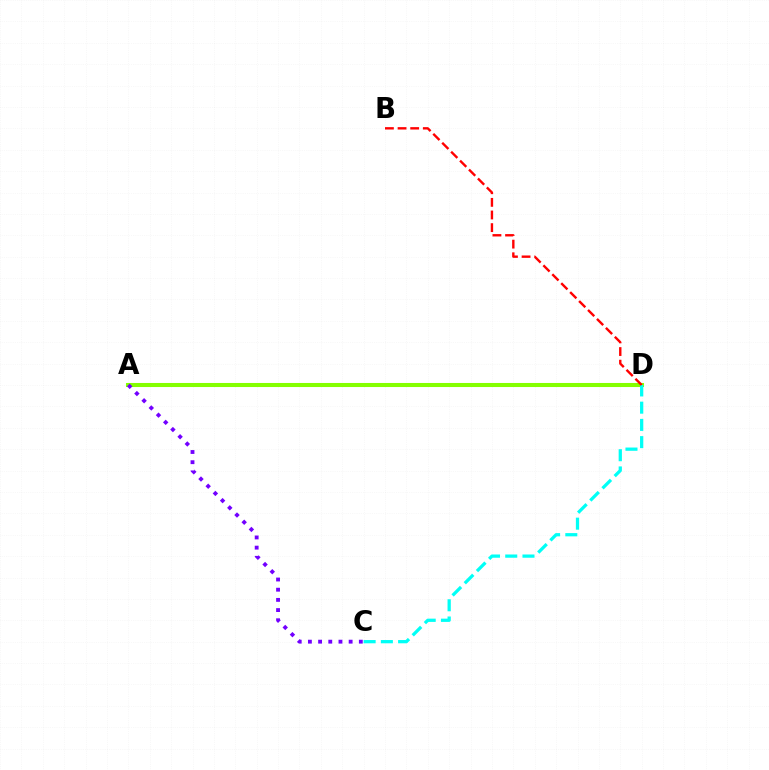{('A', 'D'): [{'color': '#84ff00', 'line_style': 'solid', 'thickness': 2.93}], ('A', 'C'): [{'color': '#7200ff', 'line_style': 'dotted', 'thickness': 2.77}], ('C', 'D'): [{'color': '#00fff6', 'line_style': 'dashed', 'thickness': 2.34}], ('B', 'D'): [{'color': '#ff0000', 'line_style': 'dashed', 'thickness': 1.72}]}